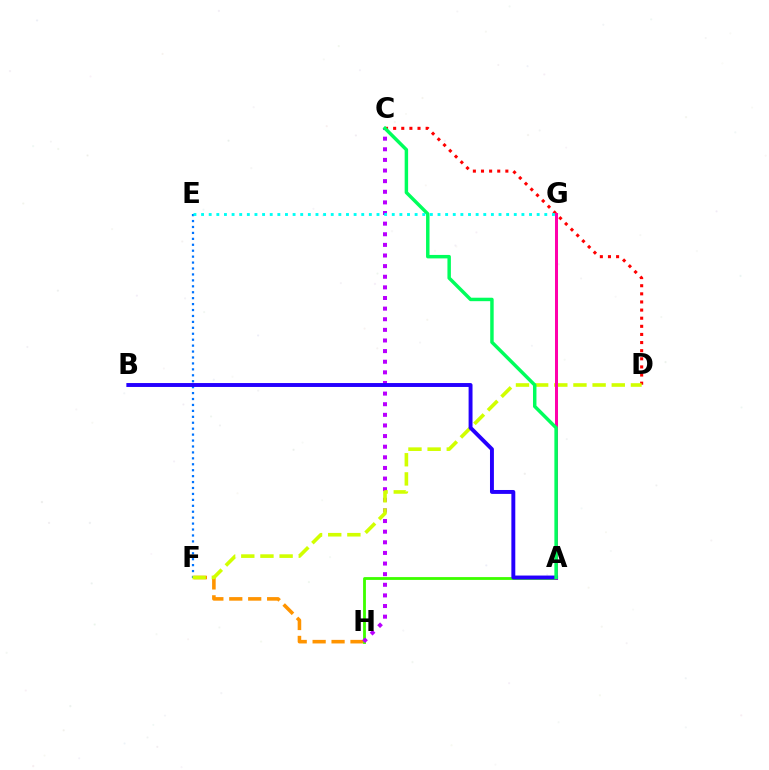{('F', 'H'): [{'color': '#ff9400', 'line_style': 'dashed', 'thickness': 2.57}], ('A', 'H'): [{'color': '#3dff00', 'line_style': 'solid', 'thickness': 2.03}], ('C', 'H'): [{'color': '#b900ff', 'line_style': 'dotted', 'thickness': 2.89}], ('C', 'D'): [{'color': '#ff0000', 'line_style': 'dotted', 'thickness': 2.21}], ('E', 'F'): [{'color': '#0074ff', 'line_style': 'dotted', 'thickness': 1.61}], ('D', 'F'): [{'color': '#d1ff00', 'line_style': 'dashed', 'thickness': 2.6}], ('A', 'G'): [{'color': '#ff00ac', 'line_style': 'solid', 'thickness': 2.17}], ('A', 'B'): [{'color': '#2500ff', 'line_style': 'solid', 'thickness': 2.82}], ('A', 'C'): [{'color': '#00ff5c', 'line_style': 'solid', 'thickness': 2.49}], ('E', 'G'): [{'color': '#00fff6', 'line_style': 'dotted', 'thickness': 2.07}]}